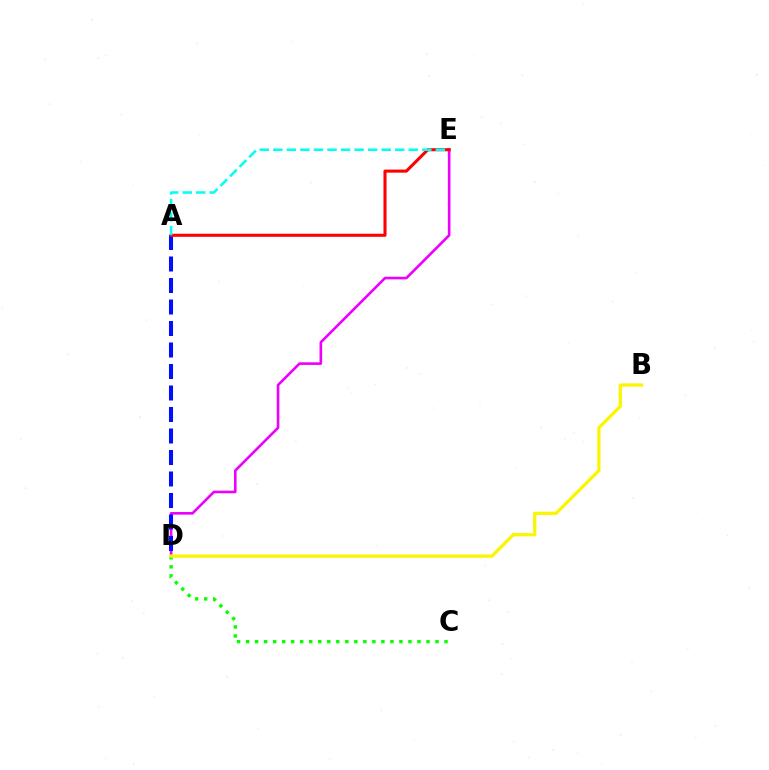{('D', 'E'): [{'color': '#ee00ff', 'line_style': 'solid', 'thickness': 1.89}], ('C', 'D'): [{'color': '#08ff00', 'line_style': 'dotted', 'thickness': 2.45}], ('A', 'D'): [{'color': '#0010ff', 'line_style': 'dashed', 'thickness': 2.92}], ('A', 'E'): [{'color': '#ff0000', 'line_style': 'solid', 'thickness': 2.21}, {'color': '#00fff6', 'line_style': 'dashed', 'thickness': 1.84}], ('B', 'D'): [{'color': '#fcf500', 'line_style': 'solid', 'thickness': 2.35}]}